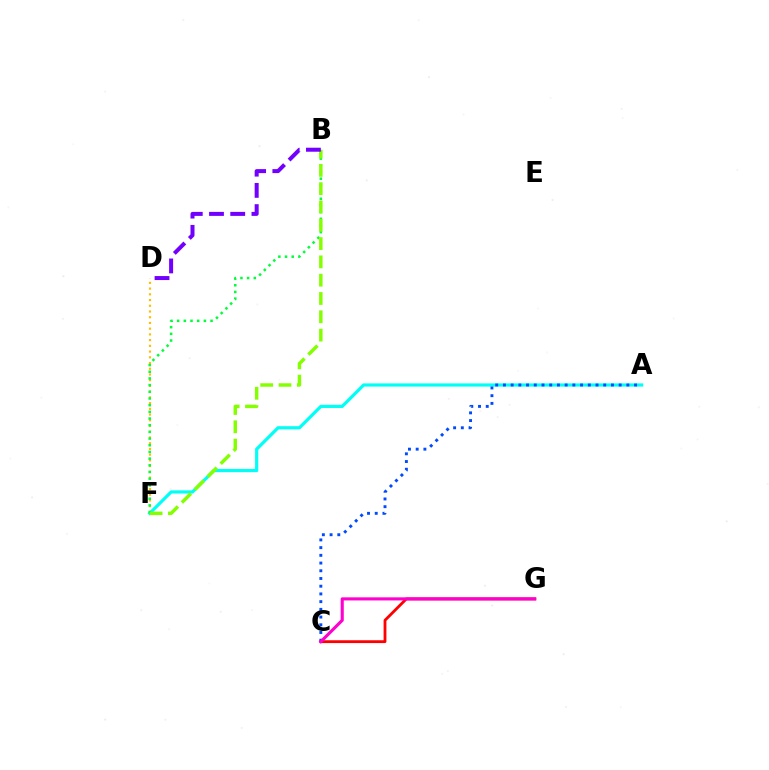{('D', 'F'): [{'color': '#ffbd00', 'line_style': 'dotted', 'thickness': 1.56}], ('C', 'G'): [{'color': '#ff0000', 'line_style': 'solid', 'thickness': 2.04}, {'color': '#ff00cf', 'line_style': 'solid', 'thickness': 2.24}], ('A', 'F'): [{'color': '#00fff6', 'line_style': 'solid', 'thickness': 2.3}], ('B', 'F'): [{'color': '#00ff39', 'line_style': 'dotted', 'thickness': 1.82}, {'color': '#84ff00', 'line_style': 'dashed', 'thickness': 2.49}], ('B', 'D'): [{'color': '#7200ff', 'line_style': 'dashed', 'thickness': 2.88}], ('A', 'C'): [{'color': '#004bff', 'line_style': 'dotted', 'thickness': 2.1}]}